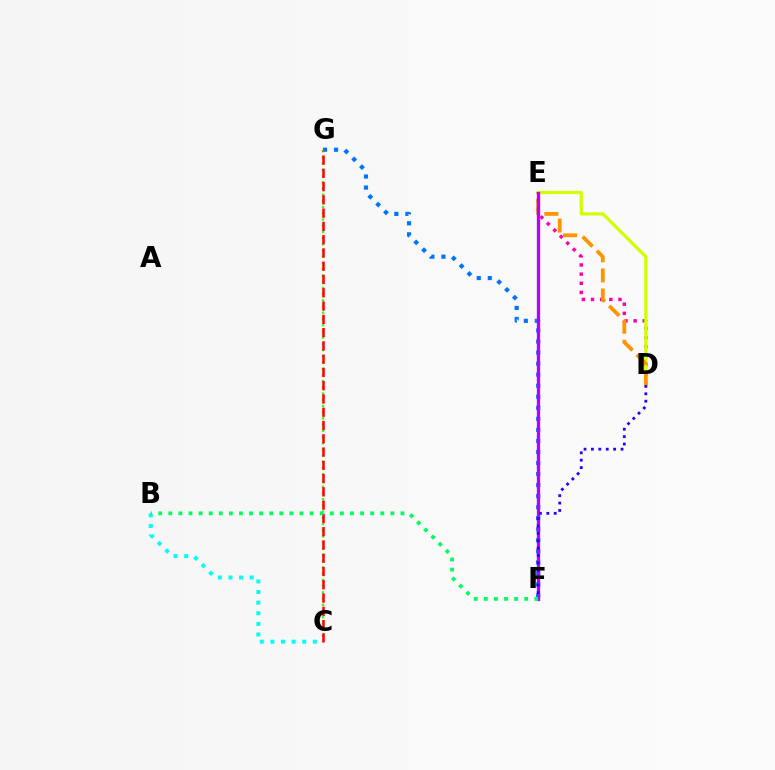{('D', 'E'): [{'color': '#ff00ac', 'line_style': 'dotted', 'thickness': 2.48}, {'color': '#d1ff00', 'line_style': 'solid', 'thickness': 2.31}, {'color': '#ff9400', 'line_style': 'dashed', 'thickness': 2.73}], ('F', 'G'): [{'color': '#0074ff', 'line_style': 'dotted', 'thickness': 3.0}], ('C', 'G'): [{'color': '#3dff00', 'line_style': 'dotted', 'thickness': 1.69}, {'color': '#ff0000', 'line_style': 'dashed', 'thickness': 1.8}], ('B', 'C'): [{'color': '#00fff6', 'line_style': 'dotted', 'thickness': 2.88}], ('E', 'F'): [{'color': '#b900ff', 'line_style': 'solid', 'thickness': 2.37}], ('D', 'F'): [{'color': '#2500ff', 'line_style': 'dotted', 'thickness': 2.01}], ('B', 'F'): [{'color': '#00ff5c', 'line_style': 'dotted', 'thickness': 2.74}]}